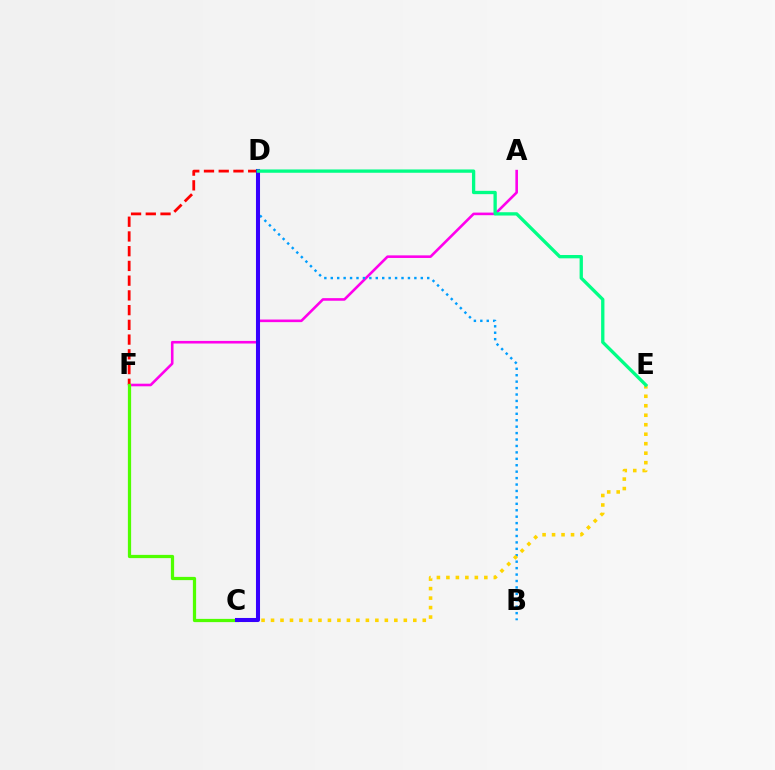{('A', 'F'): [{'color': '#ff00ed', 'line_style': 'solid', 'thickness': 1.87}], ('D', 'F'): [{'color': '#ff0000', 'line_style': 'dashed', 'thickness': 2.0}], ('B', 'D'): [{'color': '#009eff', 'line_style': 'dotted', 'thickness': 1.75}], ('C', 'F'): [{'color': '#4fff00', 'line_style': 'solid', 'thickness': 2.33}], ('C', 'E'): [{'color': '#ffd500', 'line_style': 'dotted', 'thickness': 2.58}], ('C', 'D'): [{'color': '#3700ff', 'line_style': 'solid', 'thickness': 2.92}], ('D', 'E'): [{'color': '#00ff86', 'line_style': 'solid', 'thickness': 2.38}]}